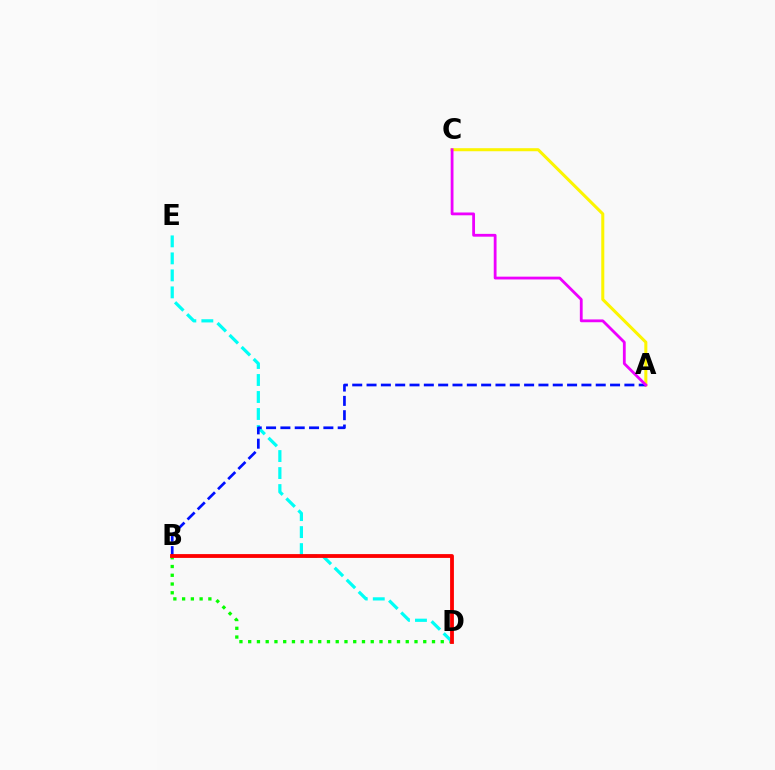{('B', 'D'): [{'color': '#08ff00', 'line_style': 'dotted', 'thickness': 2.38}, {'color': '#ff0000', 'line_style': 'solid', 'thickness': 2.74}], ('D', 'E'): [{'color': '#00fff6', 'line_style': 'dashed', 'thickness': 2.31}], ('A', 'C'): [{'color': '#fcf500', 'line_style': 'solid', 'thickness': 2.19}, {'color': '#ee00ff', 'line_style': 'solid', 'thickness': 2.02}], ('A', 'B'): [{'color': '#0010ff', 'line_style': 'dashed', 'thickness': 1.95}]}